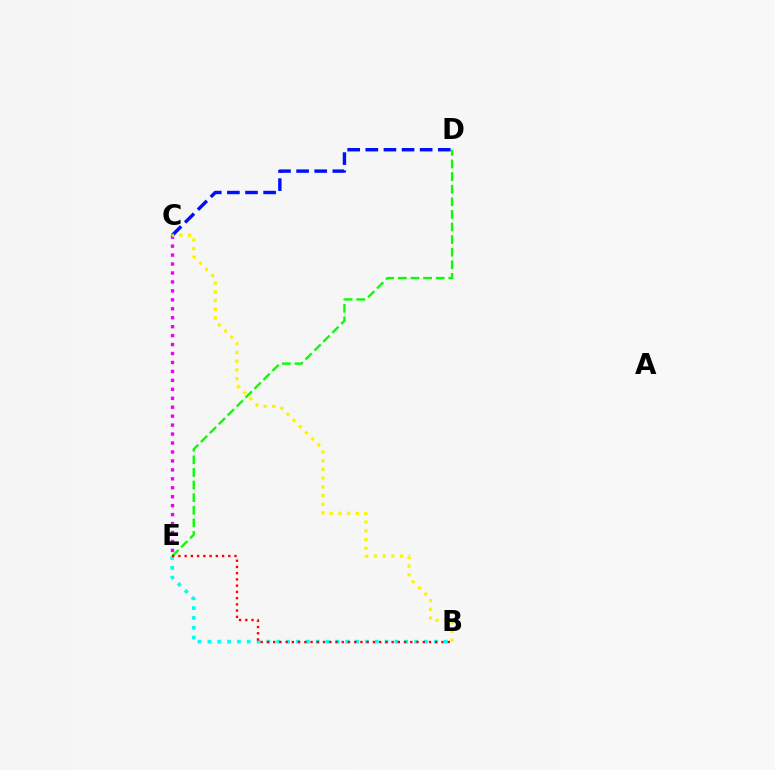{('C', 'D'): [{'color': '#0010ff', 'line_style': 'dashed', 'thickness': 2.46}], ('B', 'E'): [{'color': '#00fff6', 'line_style': 'dotted', 'thickness': 2.67}, {'color': '#ff0000', 'line_style': 'dotted', 'thickness': 1.69}], ('D', 'E'): [{'color': '#08ff00', 'line_style': 'dashed', 'thickness': 1.71}], ('C', 'E'): [{'color': '#ee00ff', 'line_style': 'dotted', 'thickness': 2.43}], ('B', 'C'): [{'color': '#fcf500', 'line_style': 'dotted', 'thickness': 2.36}]}